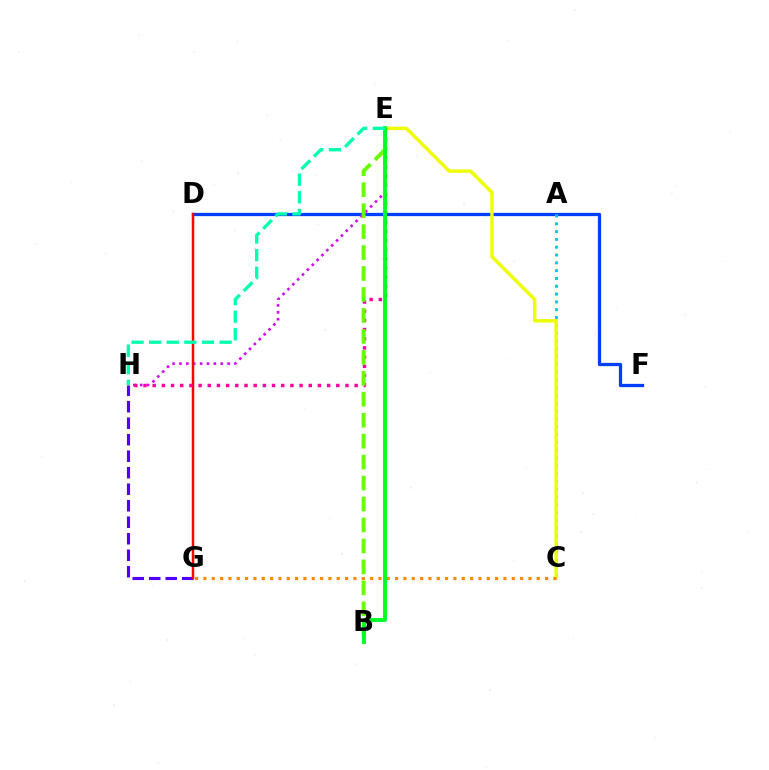{('D', 'F'): [{'color': '#003fff', 'line_style': 'solid', 'thickness': 2.35}], ('G', 'H'): [{'color': '#4f00ff', 'line_style': 'dashed', 'thickness': 2.24}], ('A', 'C'): [{'color': '#00c7ff', 'line_style': 'dotted', 'thickness': 2.12}], ('E', 'H'): [{'color': '#d600ff', 'line_style': 'dotted', 'thickness': 1.87}, {'color': '#ff00a0', 'line_style': 'dotted', 'thickness': 2.49}, {'color': '#00ffaf', 'line_style': 'dashed', 'thickness': 2.39}], ('D', 'G'): [{'color': '#ff0000', 'line_style': 'solid', 'thickness': 1.8}], ('C', 'E'): [{'color': '#eeff00', 'line_style': 'solid', 'thickness': 2.44}], ('B', 'E'): [{'color': '#66ff00', 'line_style': 'dashed', 'thickness': 2.85}, {'color': '#00ff27', 'line_style': 'solid', 'thickness': 2.78}], ('C', 'G'): [{'color': '#ff8800', 'line_style': 'dotted', 'thickness': 2.26}]}